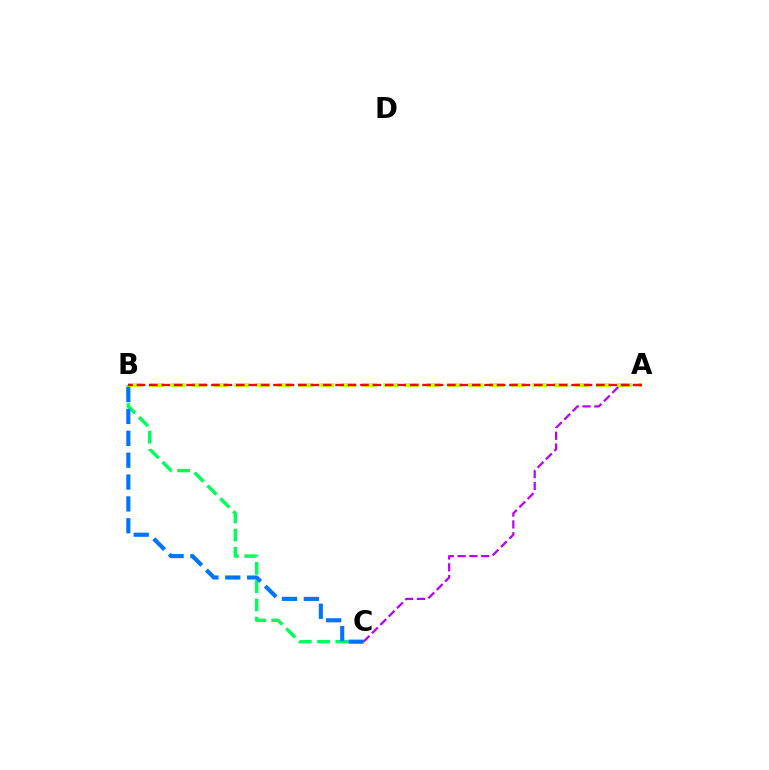{('B', 'C'): [{'color': '#00ff5c', 'line_style': 'dashed', 'thickness': 2.48}, {'color': '#0074ff', 'line_style': 'dashed', 'thickness': 2.97}], ('A', 'B'): [{'color': '#d1ff00', 'line_style': 'dashed', 'thickness': 2.89}, {'color': '#ff0000', 'line_style': 'dashed', 'thickness': 1.69}], ('A', 'C'): [{'color': '#b900ff', 'line_style': 'dashed', 'thickness': 1.61}]}